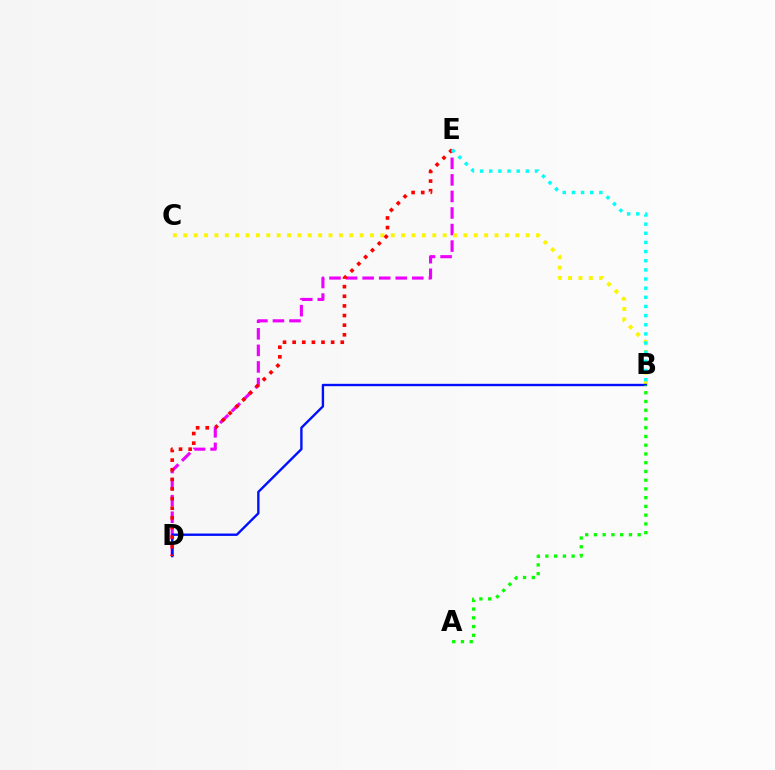{('D', 'E'): [{'color': '#ee00ff', 'line_style': 'dashed', 'thickness': 2.25}, {'color': '#ff0000', 'line_style': 'dotted', 'thickness': 2.61}], ('B', 'C'): [{'color': '#fcf500', 'line_style': 'dotted', 'thickness': 2.82}], ('B', 'D'): [{'color': '#0010ff', 'line_style': 'solid', 'thickness': 1.71}], ('A', 'B'): [{'color': '#08ff00', 'line_style': 'dotted', 'thickness': 2.38}], ('B', 'E'): [{'color': '#00fff6', 'line_style': 'dotted', 'thickness': 2.49}]}